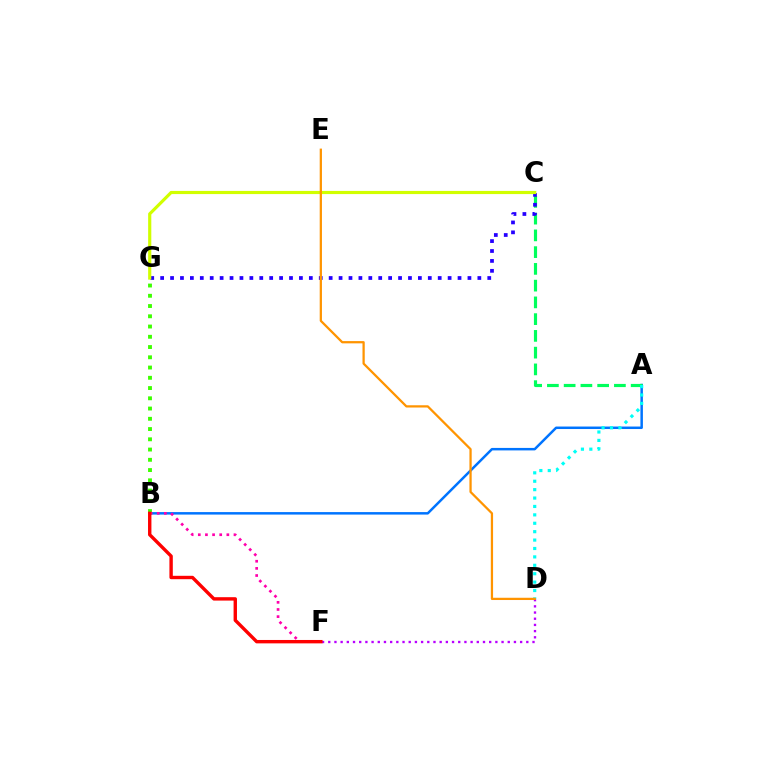{('A', 'B'): [{'color': '#0074ff', 'line_style': 'solid', 'thickness': 1.79}], ('D', 'F'): [{'color': '#b900ff', 'line_style': 'dotted', 'thickness': 1.68}], ('B', 'G'): [{'color': '#3dff00', 'line_style': 'dotted', 'thickness': 2.79}], ('A', 'C'): [{'color': '#00ff5c', 'line_style': 'dashed', 'thickness': 2.28}], ('C', 'G'): [{'color': '#2500ff', 'line_style': 'dotted', 'thickness': 2.69}, {'color': '#d1ff00', 'line_style': 'solid', 'thickness': 2.28}], ('B', 'F'): [{'color': '#ff00ac', 'line_style': 'dotted', 'thickness': 1.94}, {'color': '#ff0000', 'line_style': 'solid', 'thickness': 2.44}], ('A', 'D'): [{'color': '#00fff6', 'line_style': 'dotted', 'thickness': 2.28}], ('D', 'E'): [{'color': '#ff9400', 'line_style': 'solid', 'thickness': 1.63}]}